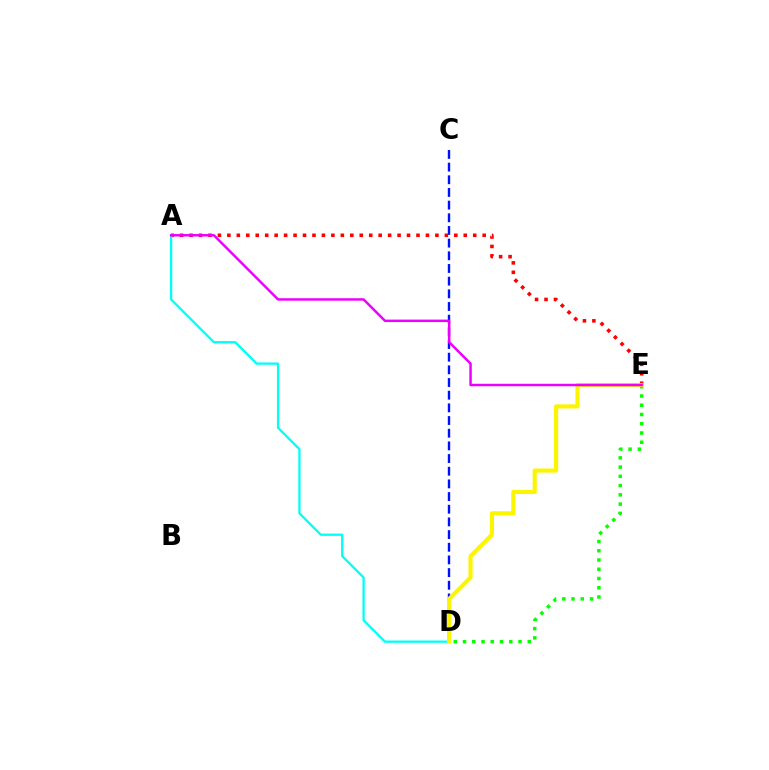{('C', 'D'): [{'color': '#0010ff', 'line_style': 'dashed', 'thickness': 1.72}], ('D', 'E'): [{'color': '#08ff00', 'line_style': 'dotted', 'thickness': 2.51}, {'color': '#fcf500', 'line_style': 'solid', 'thickness': 2.98}], ('A', 'E'): [{'color': '#ff0000', 'line_style': 'dotted', 'thickness': 2.57}, {'color': '#ee00ff', 'line_style': 'solid', 'thickness': 1.78}], ('A', 'D'): [{'color': '#00fff6', 'line_style': 'solid', 'thickness': 1.65}]}